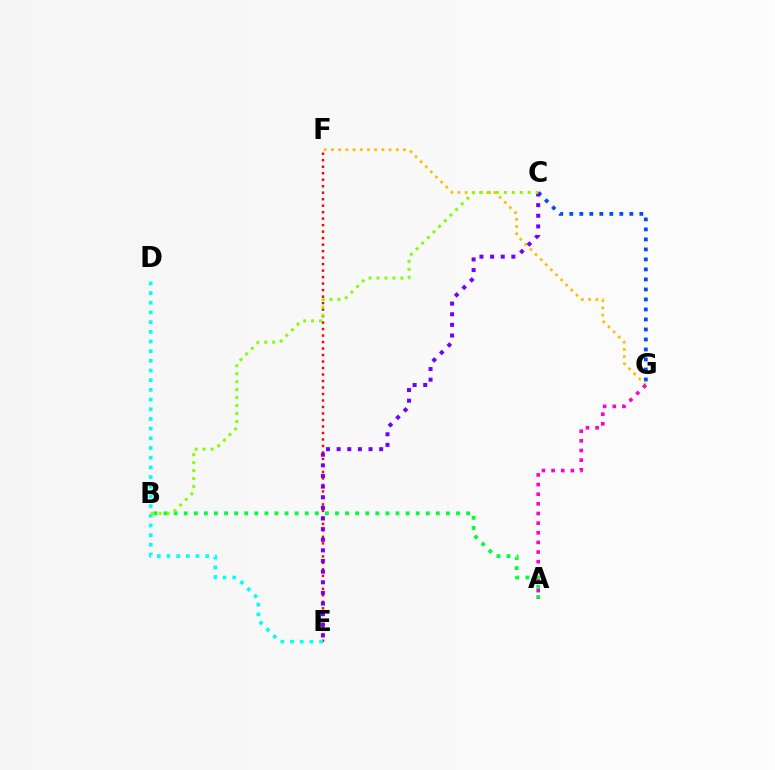{('A', 'B'): [{'color': '#00ff39', 'line_style': 'dotted', 'thickness': 2.74}], ('F', 'G'): [{'color': '#ffbd00', 'line_style': 'dotted', 'thickness': 1.96}], ('C', 'G'): [{'color': '#004bff', 'line_style': 'dotted', 'thickness': 2.72}], ('E', 'F'): [{'color': '#ff0000', 'line_style': 'dotted', 'thickness': 1.76}], ('A', 'G'): [{'color': '#ff00cf', 'line_style': 'dotted', 'thickness': 2.62}], ('D', 'E'): [{'color': '#00fff6', 'line_style': 'dotted', 'thickness': 2.63}], ('C', 'E'): [{'color': '#7200ff', 'line_style': 'dotted', 'thickness': 2.89}], ('B', 'C'): [{'color': '#84ff00', 'line_style': 'dotted', 'thickness': 2.16}]}